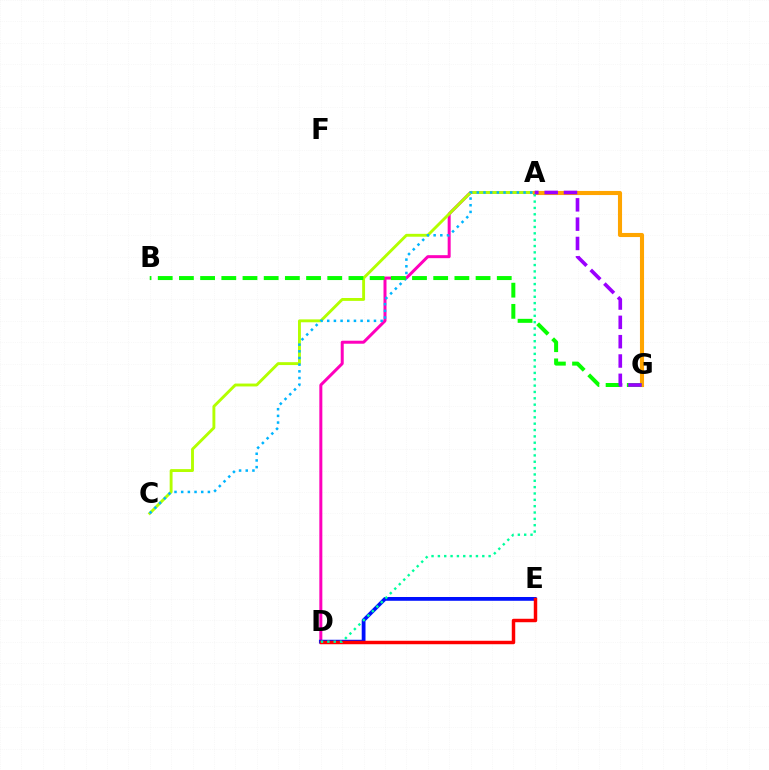{('A', 'D'): [{'color': '#ff00bd', 'line_style': 'solid', 'thickness': 2.16}, {'color': '#00ff9d', 'line_style': 'dotted', 'thickness': 1.72}], ('D', 'E'): [{'color': '#0010ff', 'line_style': 'solid', 'thickness': 2.72}, {'color': '#ff0000', 'line_style': 'solid', 'thickness': 2.49}], ('A', 'C'): [{'color': '#b3ff00', 'line_style': 'solid', 'thickness': 2.08}, {'color': '#00b5ff', 'line_style': 'dotted', 'thickness': 1.81}], ('A', 'G'): [{'color': '#ffa500', 'line_style': 'solid', 'thickness': 2.95}, {'color': '#9b00ff', 'line_style': 'dashed', 'thickness': 2.62}], ('B', 'G'): [{'color': '#08ff00', 'line_style': 'dashed', 'thickness': 2.88}]}